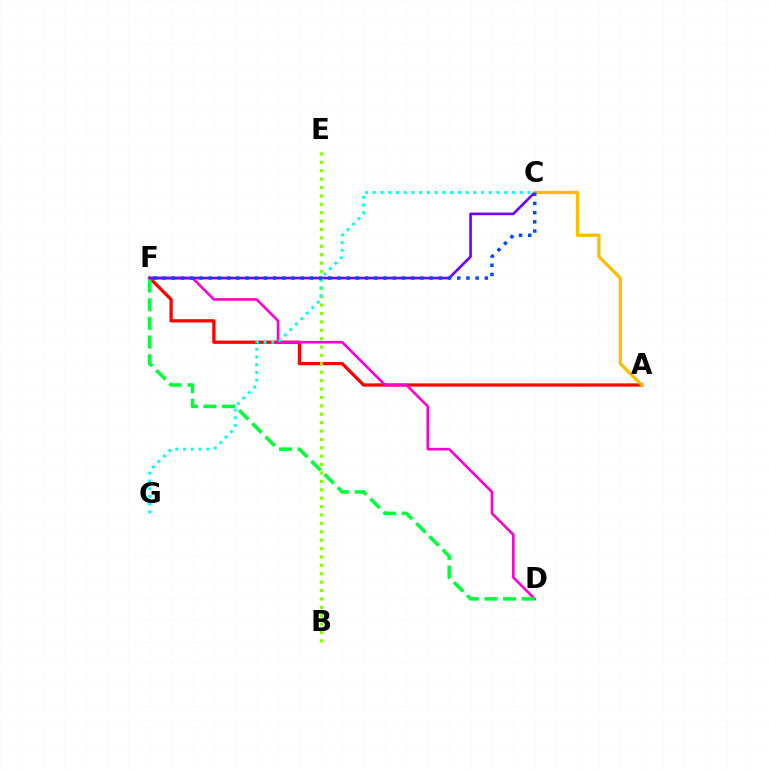{('A', 'F'): [{'color': '#ff0000', 'line_style': 'solid', 'thickness': 2.35}], ('D', 'F'): [{'color': '#ff00cf', 'line_style': 'solid', 'thickness': 1.88}, {'color': '#00ff39', 'line_style': 'dashed', 'thickness': 2.54}], ('C', 'F'): [{'color': '#7200ff', 'line_style': 'solid', 'thickness': 1.9}, {'color': '#004bff', 'line_style': 'dotted', 'thickness': 2.5}], ('B', 'E'): [{'color': '#84ff00', 'line_style': 'dotted', 'thickness': 2.28}], ('A', 'C'): [{'color': '#ffbd00', 'line_style': 'solid', 'thickness': 2.32}], ('C', 'G'): [{'color': '#00fff6', 'line_style': 'dotted', 'thickness': 2.1}]}